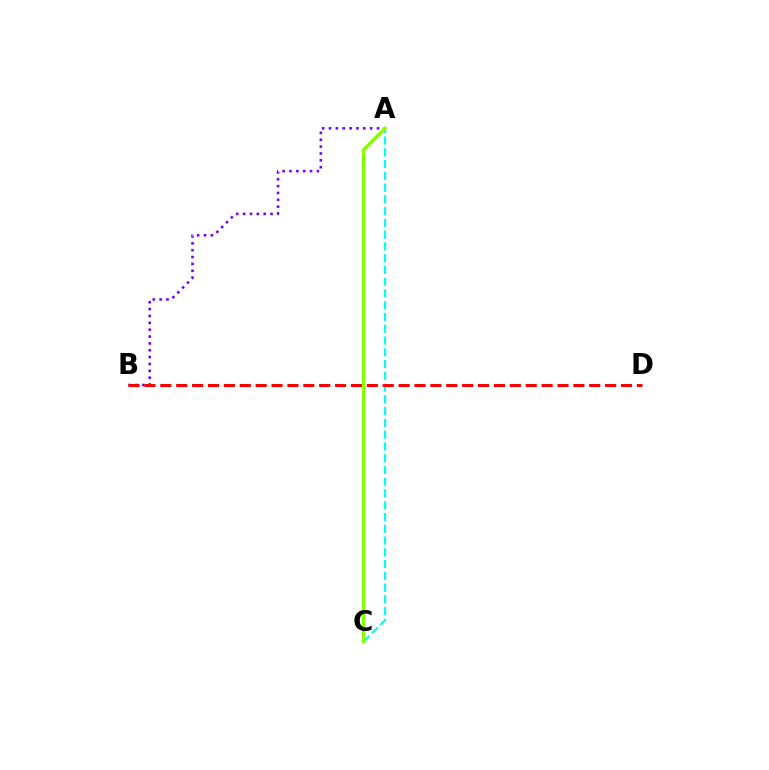{('A', 'B'): [{'color': '#7200ff', 'line_style': 'dotted', 'thickness': 1.86}], ('A', 'C'): [{'color': '#00fff6', 'line_style': 'dashed', 'thickness': 1.6}, {'color': '#84ff00', 'line_style': 'solid', 'thickness': 2.43}], ('B', 'D'): [{'color': '#ff0000', 'line_style': 'dashed', 'thickness': 2.16}]}